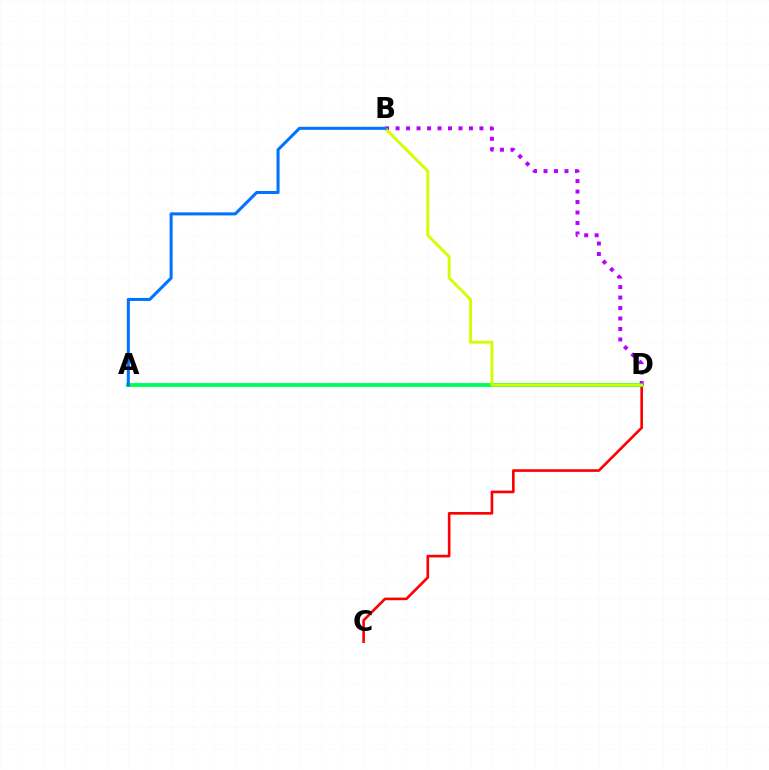{('C', 'D'): [{'color': '#ff0000', 'line_style': 'solid', 'thickness': 1.89}], ('A', 'D'): [{'color': '#00ff5c', 'line_style': 'solid', 'thickness': 2.79}], ('B', 'D'): [{'color': '#b900ff', 'line_style': 'dotted', 'thickness': 2.85}, {'color': '#d1ff00', 'line_style': 'solid', 'thickness': 2.1}], ('A', 'B'): [{'color': '#0074ff', 'line_style': 'solid', 'thickness': 2.19}]}